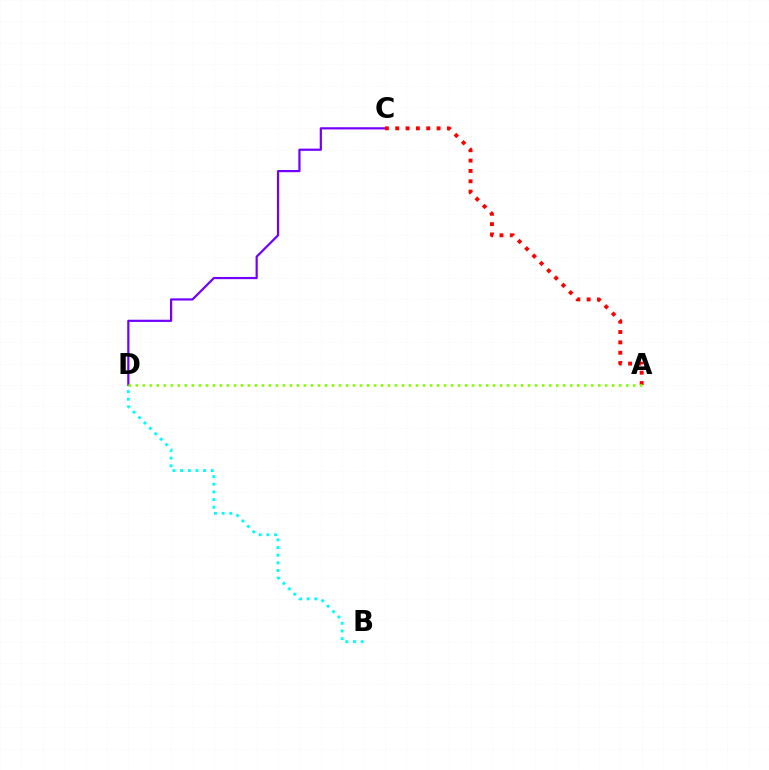{('C', 'D'): [{'color': '#7200ff', 'line_style': 'solid', 'thickness': 1.59}], ('B', 'D'): [{'color': '#00fff6', 'line_style': 'dotted', 'thickness': 2.08}], ('A', 'C'): [{'color': '#ff0000', 'line_style': 'dotted', 'thickness': 2.81}], ('A', 'D'): [{'color': '#84ff00', 'line_style': 'dotted', 'thickness': 1.9}]}